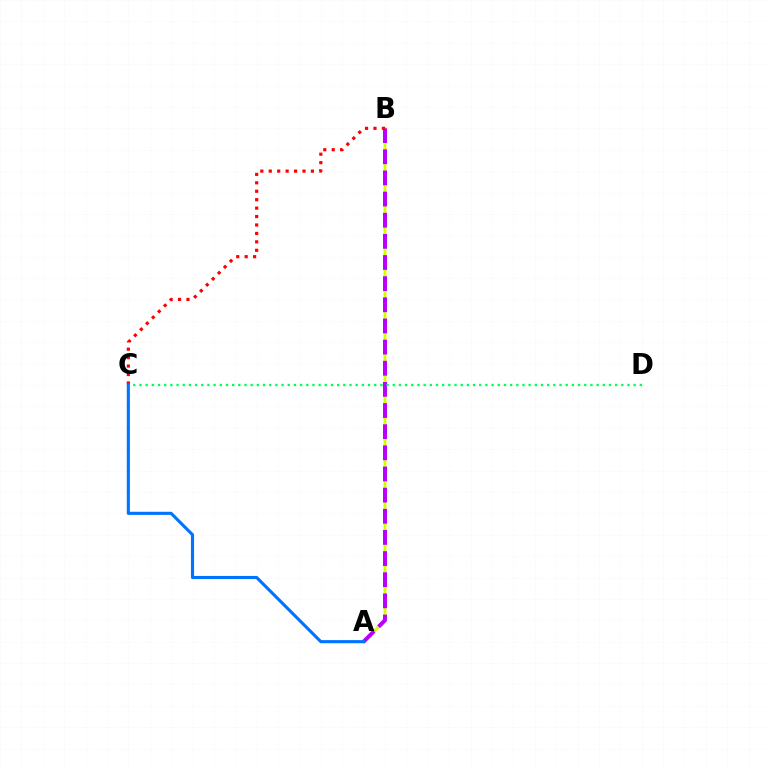{('A', 'B'): [{'color': '#d1ff00', 'line_style': 'solid', 'thickness': 2.14}, {'color': '#b900ff', 'line_style': 'dashed', 'thickness': 2.87}], ('B', 'C'): [{'color': '#ff0000', 'line_style': 'dotted', 'thickness': 2.29}], ('C', 'D'): [{'color': '#00ff5c', 'line_style': 'dotted', 'thickness': 1.68}], ('A', 'C'): [{'color': '#0074ff', 'line_style': 'solid', 'thickness': 2.24}]}